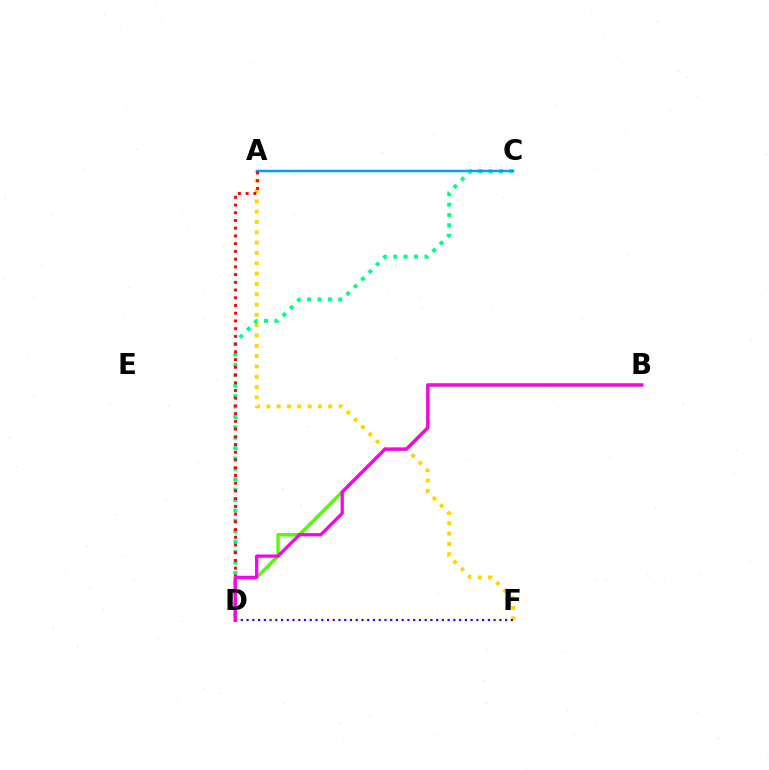{('A', 'F'): [{'color': '#ffd500', 'line_style': 'dotted', 'thickness': 2.8}], ('C', 'D'): [{'color': '#00ff86', 'line_style': 'dotted', 'thickness': 2.82}], ('A', 'C'): [{'color': '#009eff', 'line_style': 'solid', 'thickness': 1.77}], ('A', 'D'): [{'color': '#ff0000', 'line_style': 'dotted', 'thickness': 2.1}], ('B', 'D'): [{'color': '#4fff00', 'line_style': 'solid', 'thickness': 2.45}, {'color': '#ff00ed', 'line_style': 'solid', 'thickness': 2.36}], ('D', 'F'): [{'color': '#3700ff', 'line_style': 'dotted', 'thickness': 1.56}]}